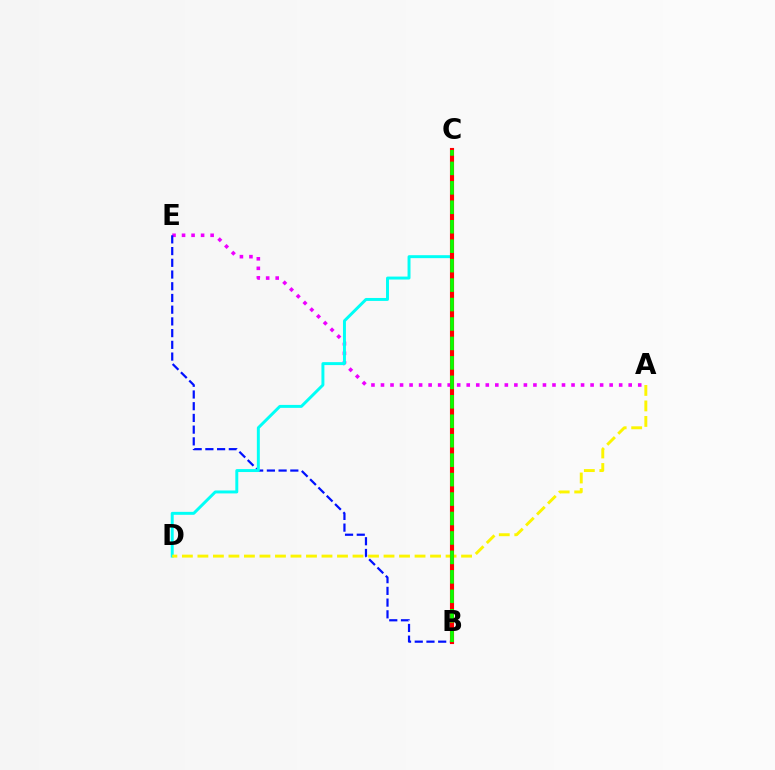{('A', 'E'): [{'color': '#ee00ff', 'line_style': 'dotted', 'thickness': 2.59}], ('B', 'E'): [{'color': '#0010ff', 'line_style': 'dashed', 'thickness': 1.59}], ('C', 'D'): [{'color': '#00fff6', 'line_style': 'solid', 'thickness': 2.13}], ('A', 'D'): [{'color': '#fcf500', 'line_style': 'dashed', 'thickness': 2.11}], ('B', 'C'): [{'color': '#ff0000', 'line_style': 'solid', 'thickness': 2.96}, {'color': '#08ff00', 'line_style': 'dashed', 'thickness': 2.64}]}